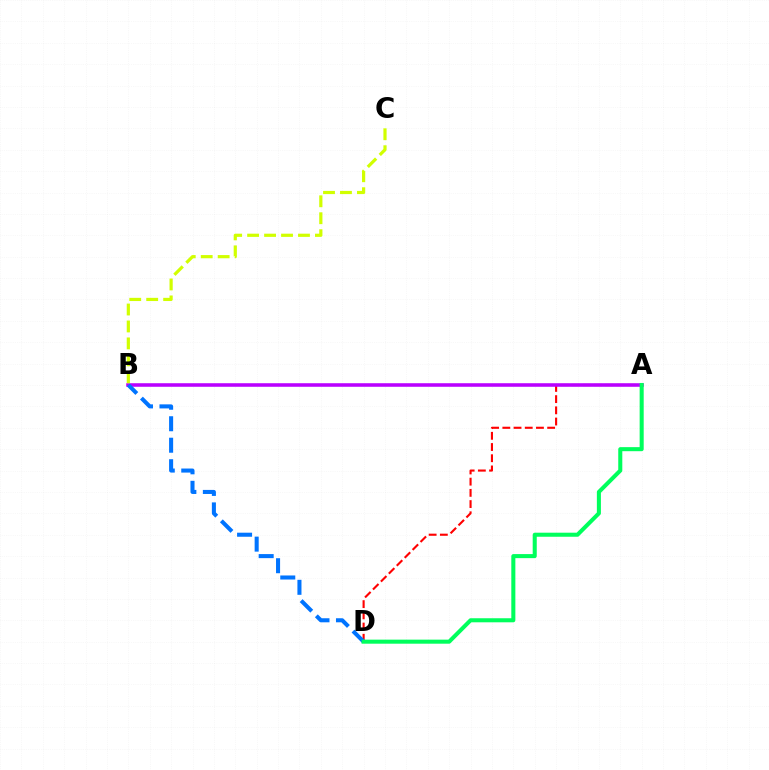{('A', 'D'): [{'color': '#ff0000', 'line_style': 'dashed', 'thickness': 1.52}, {'color': '#00ff5c', 'line_style': 'solid', 'thickness': 2.92}], ('A', 'B'): [{'color': '#b900ff', 'line_style': 'solid', 'thickness': 2.56}], ('B', 'C'): [{'color': '#d1ff00', 'line_style': 'dashed', 'thickness': 2.3}], ('B', 'D'): [{'color': '#0074ff', 'line_style': 'dashed', 'thickness': 2.92}]}